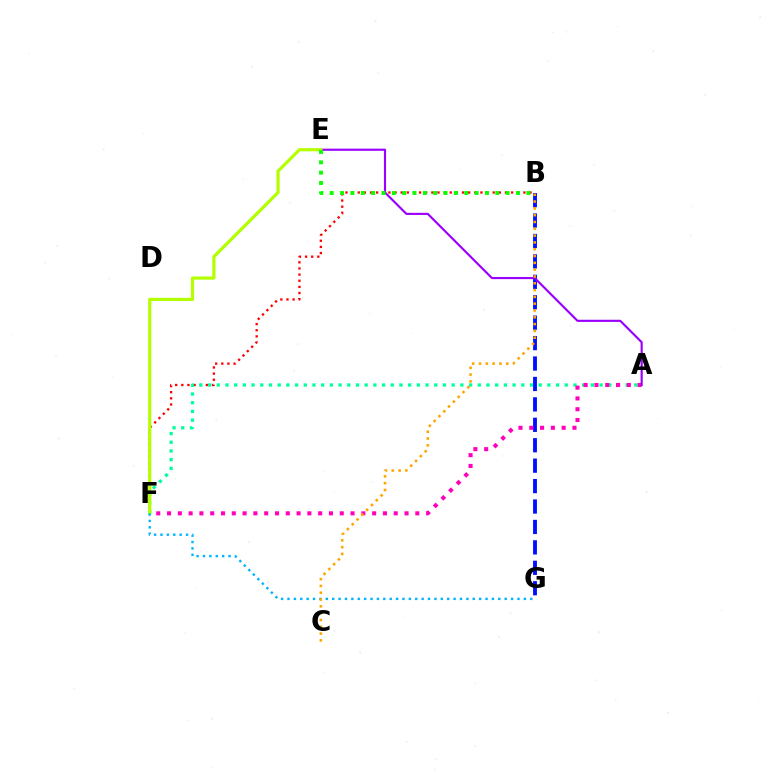{('B', 'F'): [{'color': '#ff0000', 'line_style': 'dotted', 'thickness': 1.67}], ('A', 'F'): [{'color': '#00ff9d', 'line_style': 'dotted', 'thickness': 2.36}, {'color': '#ff00bd', 'line_style': 'dotted', 'thickness': 2.93}], ('B', 'G'): [{'color': '#0010ff', 'line_style': 'dashed', 'thickness': 2.77}], ('A', 'E'): [{'color': '#9b00ff', 'line_style': 'solid', 'thickness': 1.55}], ('E', 'F'): [{'color': '#b3ff00', 'line_style': 'solid', 'thickness': 2.29}], ('B', 'E'): [{'color': '#08ff00', 'line_style': 'dotted', 'thickness': 2.81}], ('F', 'G'): [{'color': '#00b5ff', 'line_style': 'dotted', 'thickness': 1.74}], ('B', 'C'): [{'color': '#ffa500', 'line_style': 'dotted', 'thickness': 1.85}]}